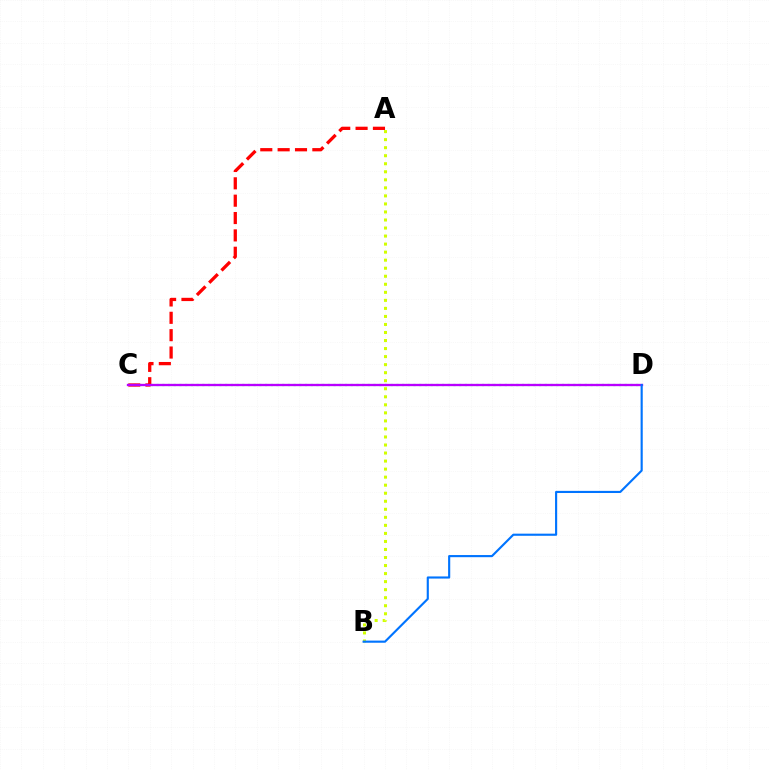{('C', 'D'): [{'color': '#00ff5c', 'line_style': 'dotted', 'thickness': 1.55}, {'color': '#b900ff', 'line_style': 'solid', 'thickness': 1.67}], ('A', 'B'): [{'color': '#d1ff00', 'line_style': 'dotted', 'thickness': 2.18}], ('A', 'C'): [{'color': '#ff0000', 'line_style': 'dashed', 'thickness': 2.36}], ('B', 'D'): [{'color': '#0074ff', 'line_style': 'solid', 'thickness': 1.54}]}